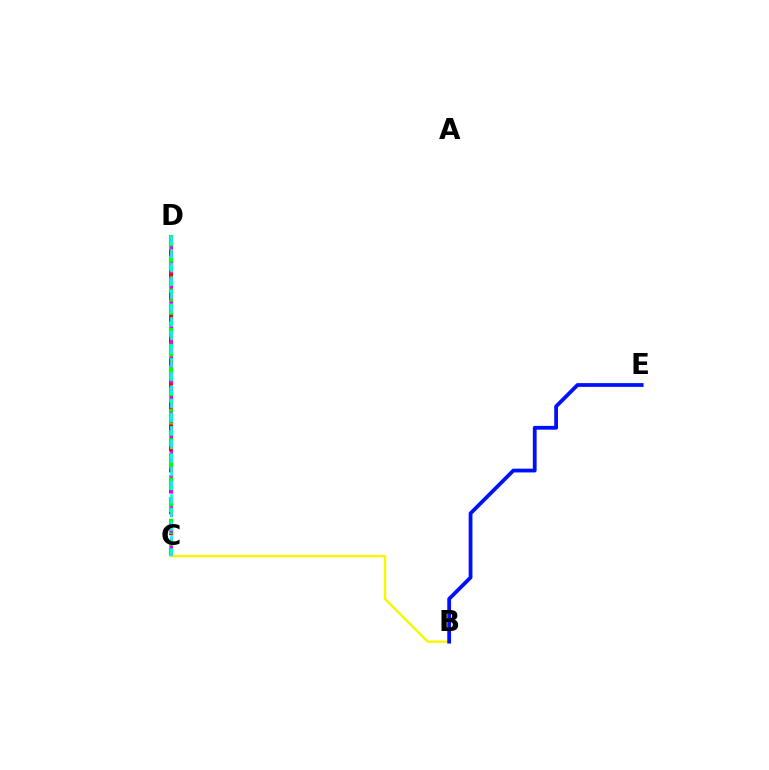{('C', 'D'): [{'color': '#ff0000', 'line_style': 'dashed', 'thickness': 2.84}, {'color': '#08ff00', 'line_style': 'dashed', 'thickness': 2.98}, {'color': '#ee00ff', 'line_style': 'dotted', 'thickness': 2.14}, {'color': '#00fff6', 'line_style': 'dashed', 'thickness': 1.85}], ('B', 'C'): [{'color': '#fcf500', 'line_style': 'solid', 'thickness': 1.74}], ('B', 'E'): [{'color': '#0010ff', 'line_style': 'solid', 'thickness': 2.73}]}